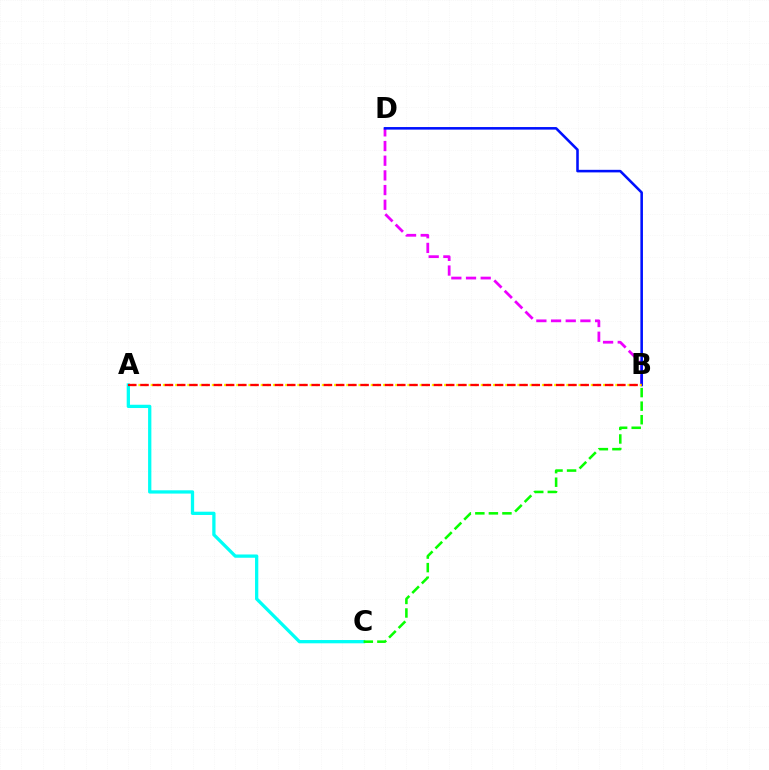{('B', 'D'): [{'color': '#ee00ff', 'line_style': 'dashed', 'thickness': 1.99}, {'color': '#0010ff', 'line_style': 'solid', 'thickness': 1.85}], ('A', 'B'): [{'color': '#fcf500', 'line_style': 'dotted', 'thickness': 1.66}, {'color': '#ff0000', 'line_style': 'dashed', 'thickness': 1.66}], ('A', 'C'): [{'color': '#00fff6', 'line_style': 'solid', 'thickness': 2.36}], ('B', 'C'): [{'color': '#08ff00', 'line_style': 'dashed', 'thickness': 1.84}]}